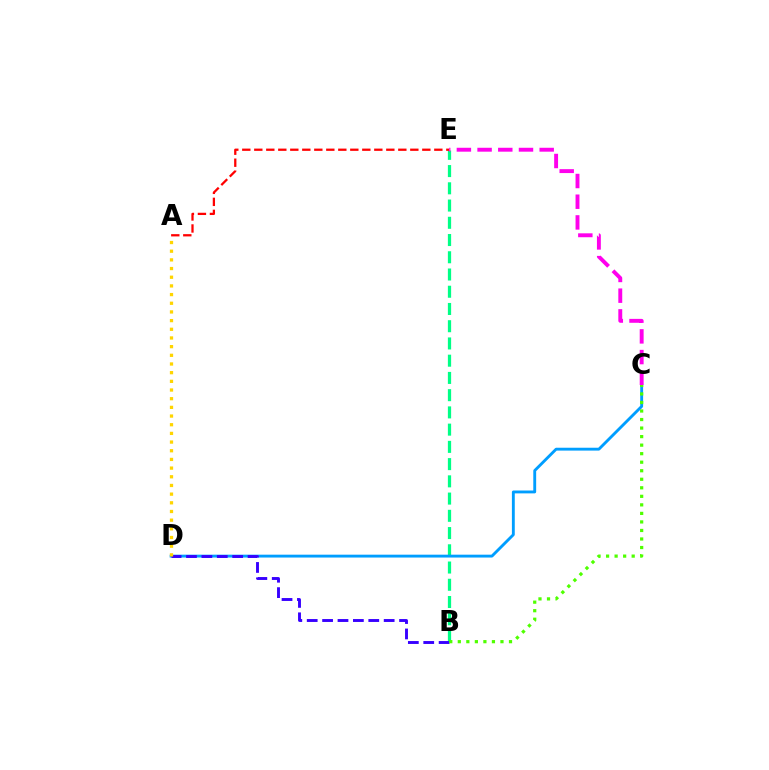{('B', 'E'): [{'color': '#00ff86', 'line_style': 'dashed', 'thickness': 2.34}], ('A', 'E'): [{'color': '#ff0000', 'line_style': 'dashed', 'thickness': 1.63}], ('C', 'D'): [{'color': '#009eff', 'line_style': 'solid', 'thickness': 2.06}], ('B', 'D'): [{'color': '#3700ff', 'line_style': 'dashed', 'thickness': 2.09}], ('A', 'D'): [{'color': '#ffd500', 'line_style': 'dotted', 'thickness': 2.36}], ('C', 'E'): [{'color': '#ff00ed', 'line_style': 'dashed', 'thickness': 2.81}], ('B', 'C'): [{'color': '#4fff00', 'line_style': 'dotted', 'thickness': 2.32}]}